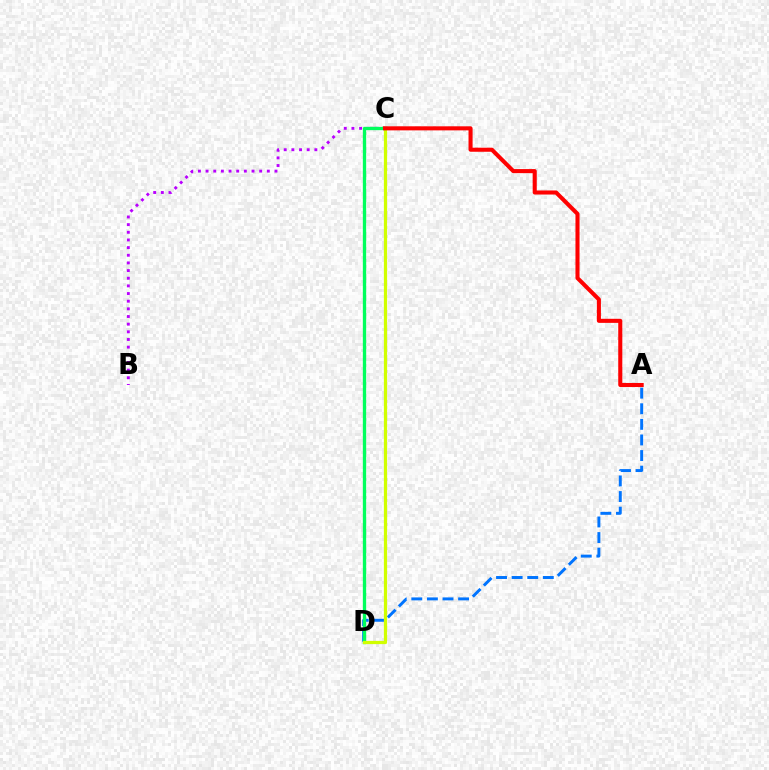{('A', 'D'): [{'color': '#0074ff', 'line_style': 'dashed', 'thickness': 2.12}], ('B', 'C'): [{'color': '#b900ff', 'line_style': 'dotted', 'thickness': 2.08}], ('C', 'D'): [{'color': '#00ff5c', 'line_style': 'solid', 'thickness': 2.39}, {'color': '#d1ff00', 'line_style': 'solid', 'thickness': 2.33}], ('A', 'C'): [{'color': '#ff0000', 'line_style': 'solid', 'thickness': 2.93}]}